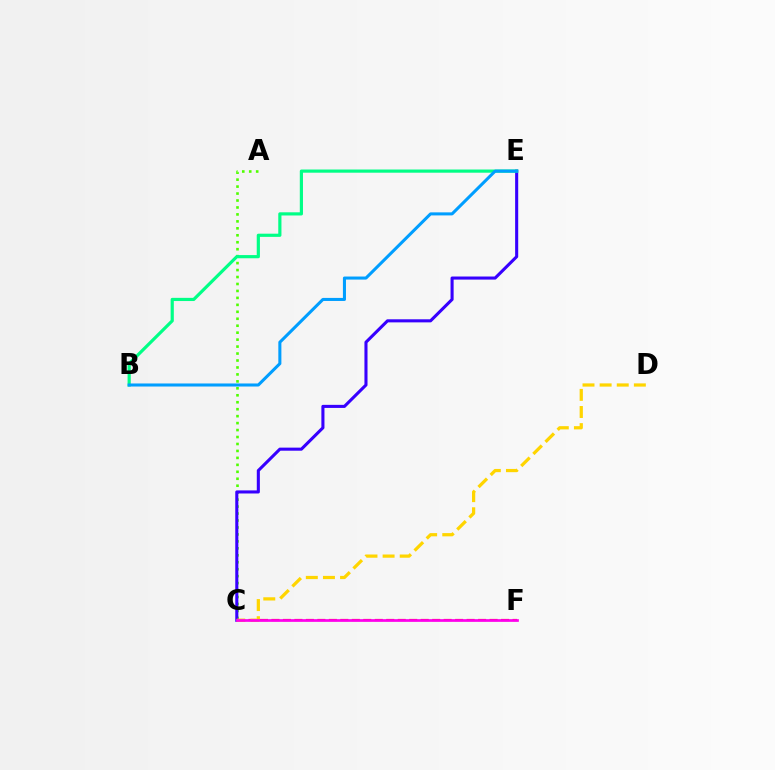{('A', 'C'): [{'color': '#4fff00', 'line_style': 'dotted', 'thickness': 1.89}], ('C', 'E'): [{'color': '#3700ff', 'line_style': 'solid', 'thickness': 2.22}], ('B', 'E'): [{'color': '#00ff86', 'line_style': 'solid', 'thickness': 2.29}, {'color': '#009eff', 'line_style': 'solid', 'thickness': 2.2}], ('C', 'F'): [{'color': '#ff0000', 'line_style': 'dashed', 'thickness': 1.56}, {'color': '#ff00ed', 'line_style': 'solid', 'thickness': 1.95}], ('C', 'D'): [{'color': '#ffd500', 'line_style': 'dashed', 'thickness': 2.33}]}